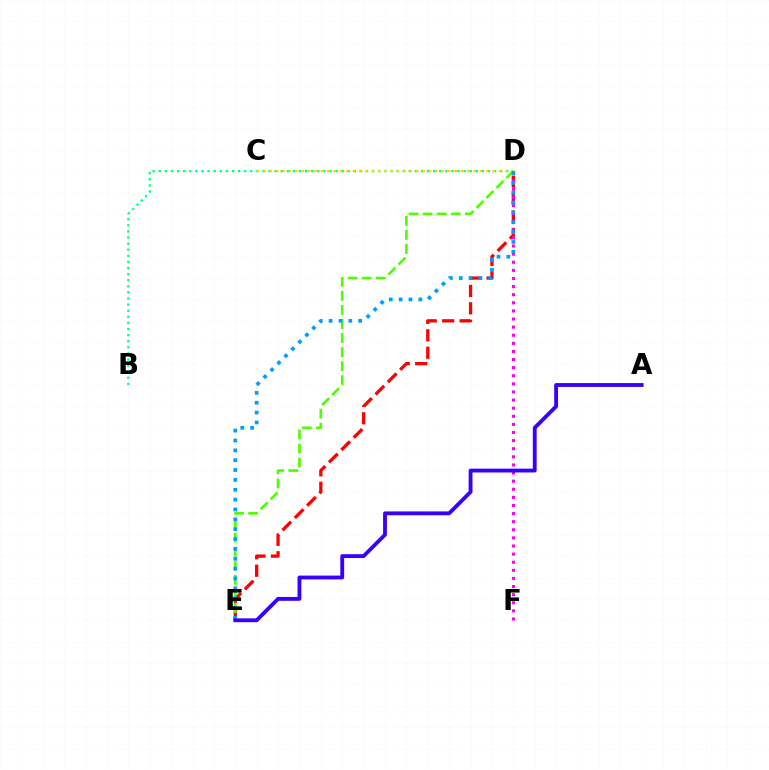{('D', 'E'): [{'color': '#ff0000', 'line_style': 'dashed', 'thickness': 2.37}, {'color': '#4fff00', 'line_style': 'dashed', 'thickness': 1.91}, {'color': '#009eff', 'line_style': 'dotted', 'thickness': 2.68}], ('D', 'F'): [{'color': '#ff00ed', 'line_style': 'dotted', 'thickness': 2.2}], ('B', 'D'): [{'color': '#00ff86', 'line_style': 'dotted', 'thickness': 1.66}], ('C', 'D'): [{'color': '#ffd500', 'line_style': 'dotted', 'thickness': 1.73}], ('A', 'E'): [{'color': '#3700ff', 'line_style': 'solid', 'thickness': 2.76}]}